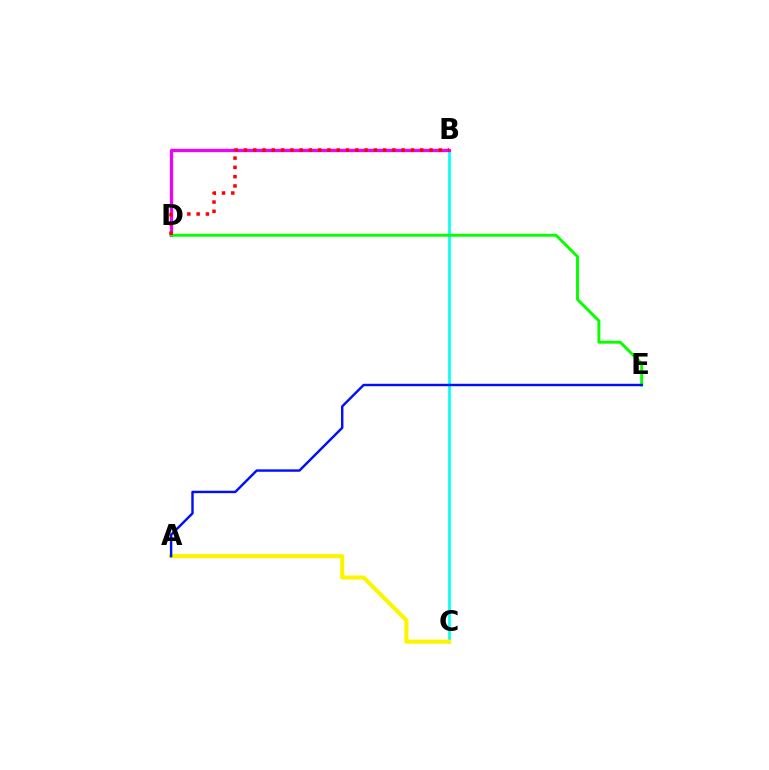{('B', 'C'): [{'color': '#00fff6', 'line_style': 'solid', 'thickness': 1.91}], ('B', 'D'): [{'color': '#ee00ff', 'line_style': 'solid', 'thickness': 2.35}, {'color': '#ff0000', 'line_style': 'dotted', 'thickness': 2.52}], ('A', 'C'): [{'color': '#fcf500', 'line_style': 'solid', 'thickness': 2.96}], ('D', 'E'): [{'color': '#08ff00', 'line_style': 'solid', 'thickness': 2.11}], ('A', 'E'): [{'color': '#0010ff', 'line_style': 'solid', 'thickness': 1.75}]}